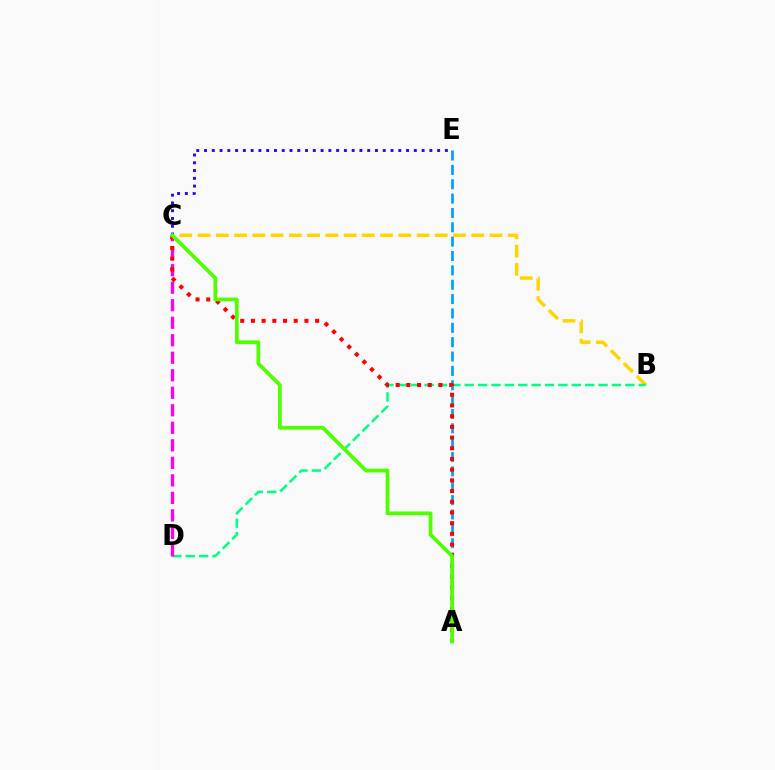{('B', 'C'): [{'color': '#ffd500', 'line_style': 'dashed', 'thickness': 2.48}], ('A', 'E'): [{'color': '#009eff', 'line_style': 'dashed', 'thickness': 1.95}], ('C', 'E'): [{'color': '#3700ff', 'line_style': 'dotted', 'thickness': 2.11}], ('B', 'D'): [{'color': '#00ff86', 'line_style': 'dashed', 'thickness': 1.82}], ('C', 'D'): [{'color': '#ff00ed', 'line_style': 'dashed', 'thickness': 2.38}], ('A', 'C'): [{'color': '#ff0000', 'line_style': 'dotted', 'thickness': 2.91}, {'color': '#4fff00', 'line_style': 'solid', 'thickness': 2.69}]}